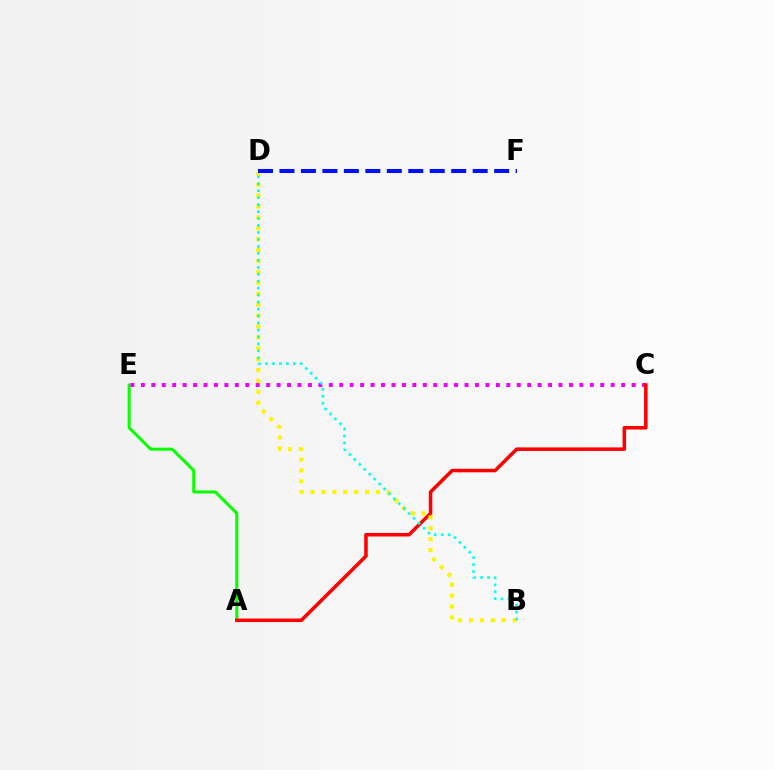{('A', 'E'): [{'color': '#08ff00', 'line_style': 'solid', 'thickness': 2.18}], ('C', 'E'): [{'color': '#ee00ff', 'line_style': 'dotted', 'thickness': 2.84}], ('A', 'C'): [{'color': '#ff0000', 'line_style': 'solid', 'thickness': 2.54}], ('B', 'D'): [{'color': '#fcf500', 'line_style': 'dotted', 'thickness': 2.96}, {'color': '#00fff6', 'line_style': 'dotted', 'thickness': 1.89}], ('D', 'F'): [{'color': '#0010ff', 'line_style': 'dashed', 'thickness': 2.92}]}